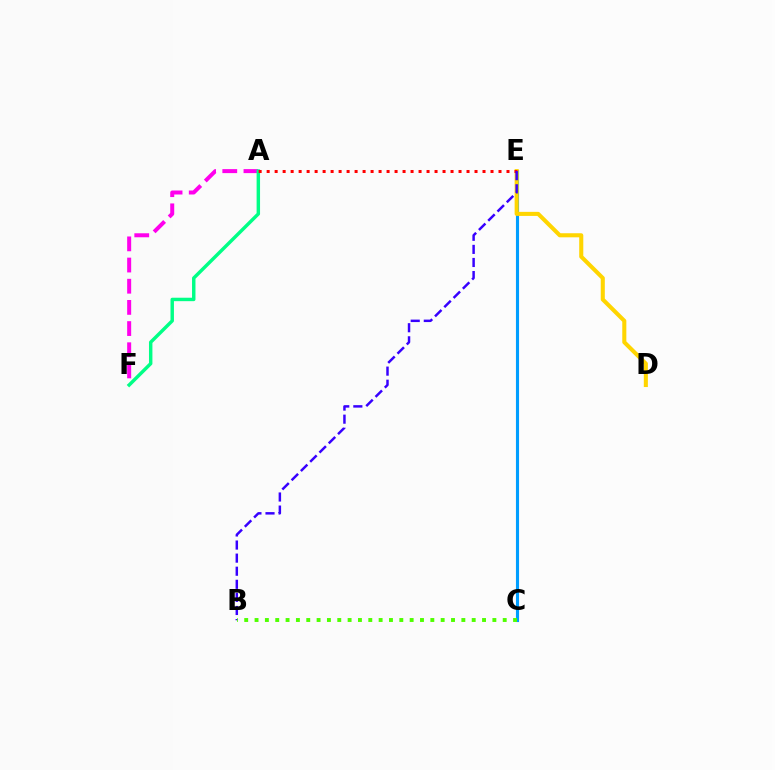{('C', 'E'): [{'color': '#009eff', 'line_style': 'solid', 'thickness': 2.24}], ('A', 'F'): [{'color': '#ff00ed', 'line_style': 'dashed', 'thickness': 2.88}, {'color': '#00ff86', 'line_style': 'solid', 'thickness': 2.48}], ('D', 'E'): [{'color': '#ffd500', 'line_style': 'solid', 'thickness': 2.93}], ('A', 'E'): [{'color': '#ff0000', 'line_style': 'dotted', 'thickness': 2.17}], ('B', 'E'): [{'color': '#3700ff', 'line_style': 'dashed', 'thickness': 1.78}], ('B', 'C'): [{'color': '#4fff00', 'line_style': 'dotted', 'thickness': 2.81}]}